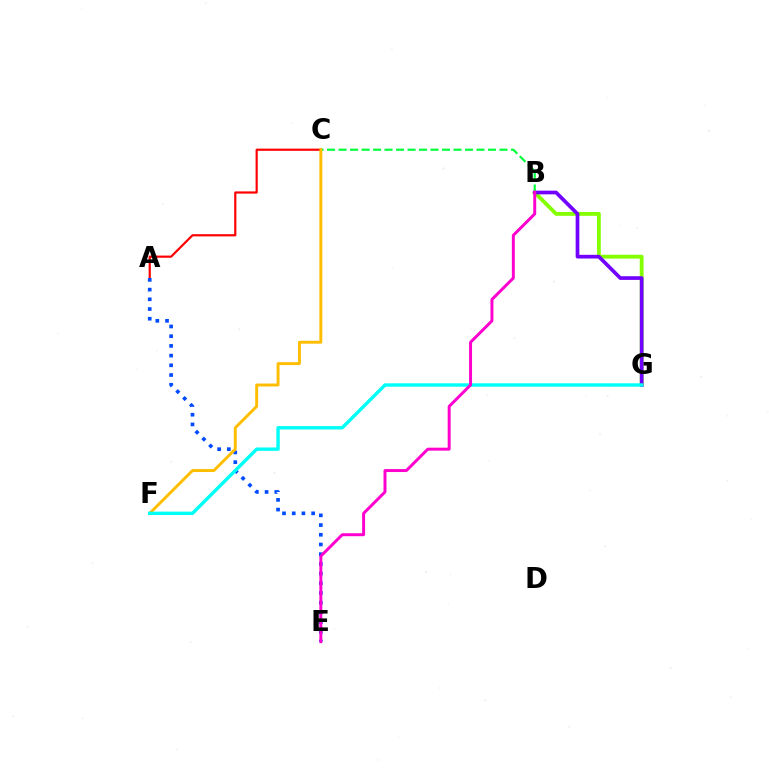{('B', 'C'): [{'color': '#00ff39', 'line_style': 'dashed', 'thickness': 1.56}], ('A', 'C'): [{'color': '#ff0000', 'line_style': 'solid', 'thickness': 1.57}], ('B', 'G'): [{'color': '#84ff00', 'line_style': 'solid', 'thickness': 2.77}, {'color': '#7200ff', 'line_style': 'solid', 'thickness': 2.65}], ('A', 'E'): [{'color': '#004bff', 'line_style': 'dotted', 'thickness': 2.64}], ('C', 'F'): [{'color': '#ffbd00', 'line_style': 'solid', 'thickness': 2.1}], ('F', 'G'): [{'color': '#00fff6', 'line_style': 'solid', 'thickness': 2.45}], ('B', 'E'): [{'color': '#ff00cf', 'line_style': 'solid', 'thickness': 2.13}]}